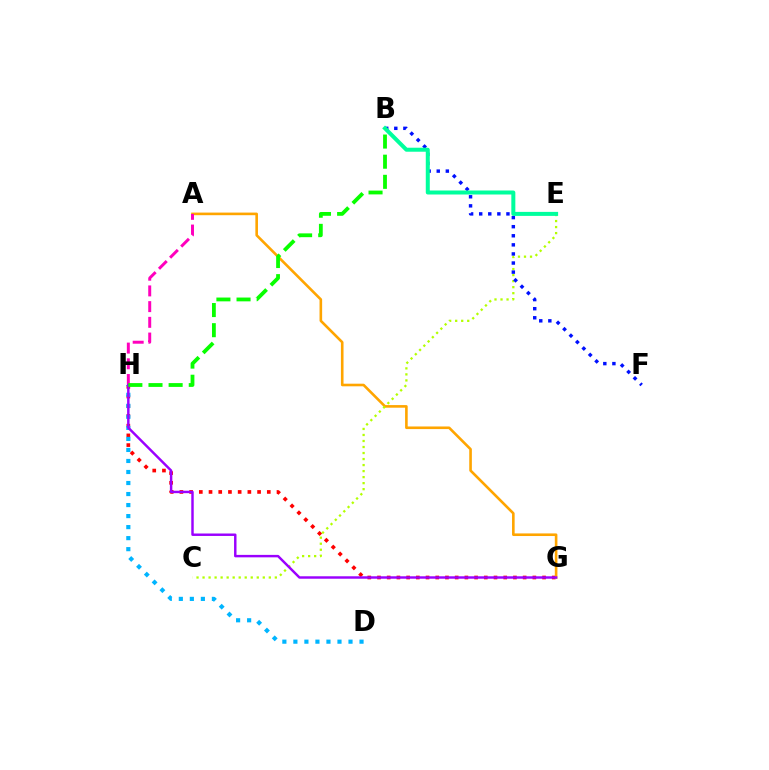{('G', 'H'): [{'color': '#ff0000', 'line_style': 'dotted', 'thickness': 2.64}, {'color': '#9b00ff', 'line_style': 'solid', 'thickness': 1.76}], ('D', 'H'): [{'color': '#00b5ff', 'line_style': 'dotted', 'thickness': 3.0}], ('A', 'G'): [{'color': '#ffa500', 'line_style': 'solid', 'thickness': 1.88}], ('A', 'H'): [{'color': '#ff00bd', 'line_style': 'dashed', 'thickness': 2.13}], ('C', 'E'): [{'color': '#b3ff00', 'line_style': 'dotted', 'thickness': 1.64}], ('B', 'F'): [{'color': '#0010ff', 'line_style': 'dotted', 'thickness': 2.47}], ('B', 'E'): [{'color': '#00ff9d', 'line_style': 'solid', 'thickness': 2.88}], ('B', 'H'): [{'color': '#08ff00', 'line_style': 'dashed', 'thickness': 2.74}]}